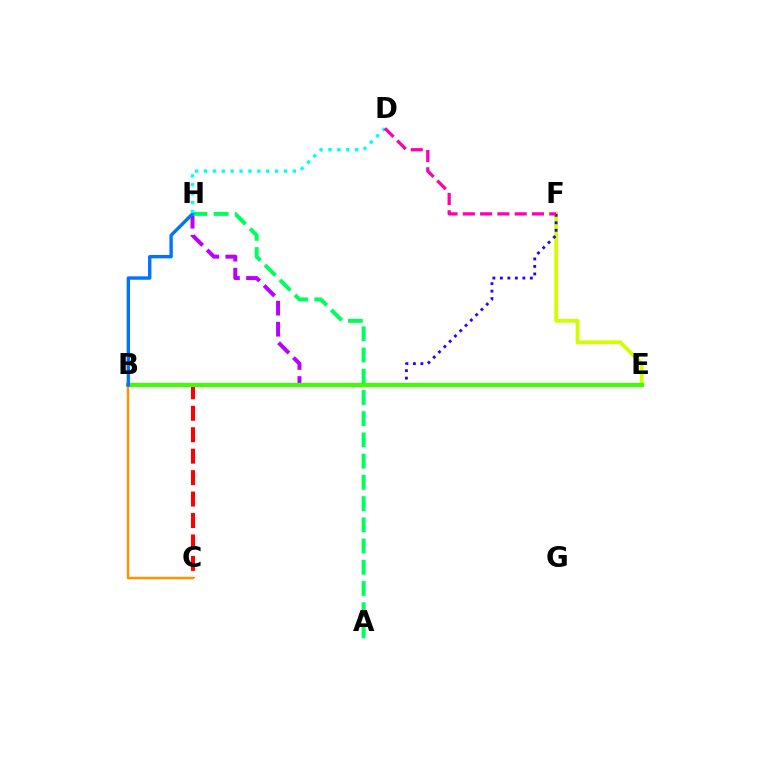{('E', 'F'): [{'color': '#d1ff00', 'line_style': 'solid', 'thickness': 2.71}], ('B', 'C'): [{'color': '#ff0000', 'line_style': 'dashed', 'thickness': 2.91}, {'color': '#ff9400', 'line_style': 'solid', 'thickness': 1.79}], ('B', 'F'): [{'color': '#2500ff', 'line_style': 'dotted', 'thickness': 2.04}], ('E', 'H'): [{'color': '#b900ff', 'line_style': 'dashed', 'thickness': 2.86}], ('A', 'H'): [{'color': '#00ff5c', 'line_style': 'dashed', 'thickness': 2.88}], ('B', 'E'): [{'color': '#3dff00', 'line_style': 'solid', 'thickness': 2.93}], ('B', 'H'): [{'color': '#0074ff', 'line_style': 'solid', 'thickness': 2.43}], ('D', 'H'): [{'color': '#00fff6', 'line_style': 'dotted', 'thickness': 2.41}], ('D', 'F'): [{'color': '#ff00ac', 'line_style': 'dashed', 'thickness': 2.35}]}